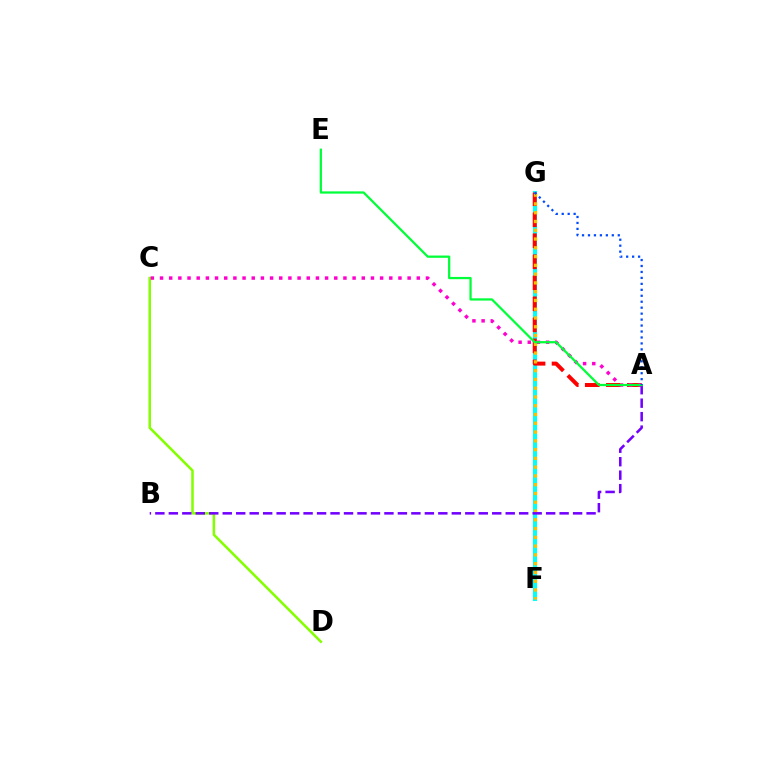{('C', 'D'): [{'color': '#84ff00', 'line_style': 'solid', 'thickness': 1.83}], ('F', 'G'): [{'color': '#00fff6', 'line_style': 'solid', 'thickness': 2.93}, {'color': '#ffbd00', 'line_style': 'dotted', 'thickness': 2.38}], ('A', 'G'): [{'color': '#ff0000', 'line_style': 'dashed', 'thickness': 2.86}, {'color': '#004bff', 'line_style': 'dotted', 'thickness': 1.62}], ('A', 'C'): [{'color': '#ff00cf', 'line_style': 'dotted', 'thickness': 2.49}], ('A', 'B'): [{'color': '#7200ff', 'line_style': 'dashed', 'thickness': 1.83}], ('A', 'E'): [{'color': '#00ff39', 'line_style': 'solid', 'thickness': 1.62}]}